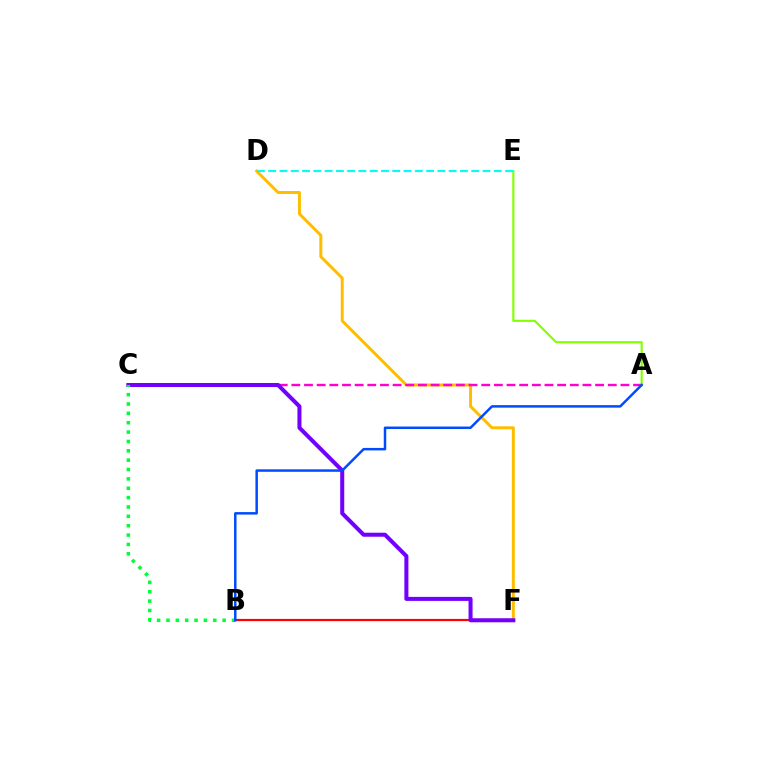{('B', 'F'): [{'color': '#ff0000', 'line_style': 'solid', 'thickness': 1.59}], ('D', 'F'): [{'color': '#ffbd00', 'line_style': 'solid', 'thickness': 2.14}], ('A', 'C'): [{'color': '#ff00cf', 'line_style': 'dashed', 'thickness': 1.72}], ('C', 'F'): [{'color': '#7200ff', 'line_style': 'solid', 'thickness': 2.9}], ('A', 'E'): [{'color': '#84ff00', 'line_style': 'solid', 'thickness': 1.54}], ('B', 'C'): [{'color': '#00ff39', 'line_style': 'dotted', 'thickness': 2.54}], ('A', 'B'): [{'color': '#004bff', 'line_style': 'solid', 'thickness': 1.79}], ('D', 'E'): [{'color': '#00fff6', 'line_style': 'dashed', 'thickness': 1.53}]}